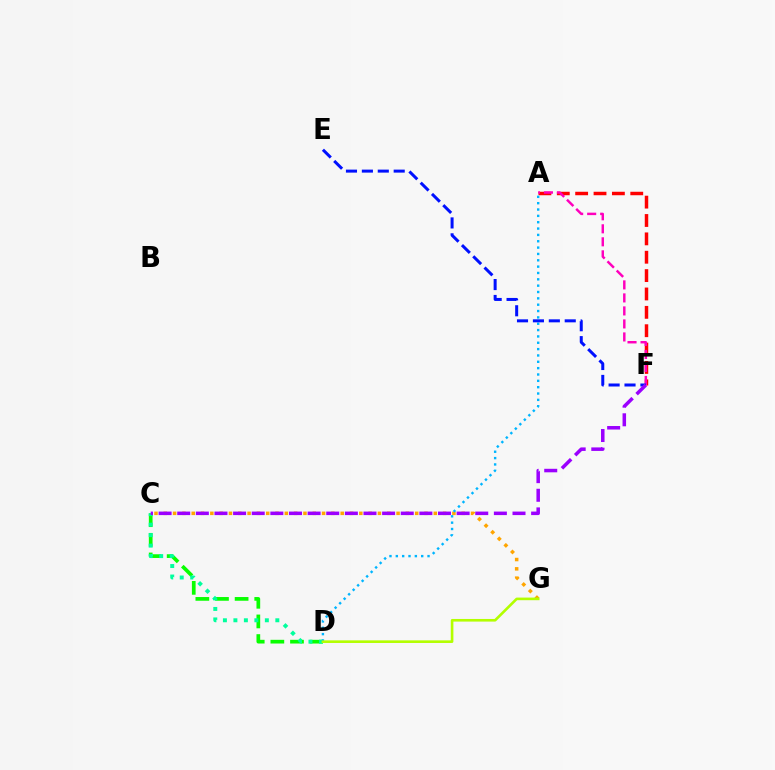{('C', 'G'): [{'color': '#ffa500', 'line_style': 'dotted', 'thickness': 2.53}], ('A', 'F'): [{'color': '#ff0000', 'line_style': 'dashed', 'thickness': 2.5}, {'color': '#ff00bd', 'line_style': 'dashed', 'thickness': 1.77}], ('C', 'D'): [{'color': '#08ff00', 'line_style': 'dashed', 'thickness': 2.67}, {'color': '#00ff9d', 'line_style': 'dotted', 'thickness': 2.85}], ('A', 'D'): [{'color': '#00b5ff', 'line_style': 'dotted', 'thickness': 1.72}], ('E', 'F'): [{'color': '#0010ff', 'line_style': 'dashed', 'thickness': 2.16}], ('C', 'F'): [{'color': '#9b00ff', 'line_style': 'dashed', 'thickness': 2.53}], ('D', 'G'): [{'color': '#b3ff00', 'line_style': 'solid', 'thickness': 1.89}]}